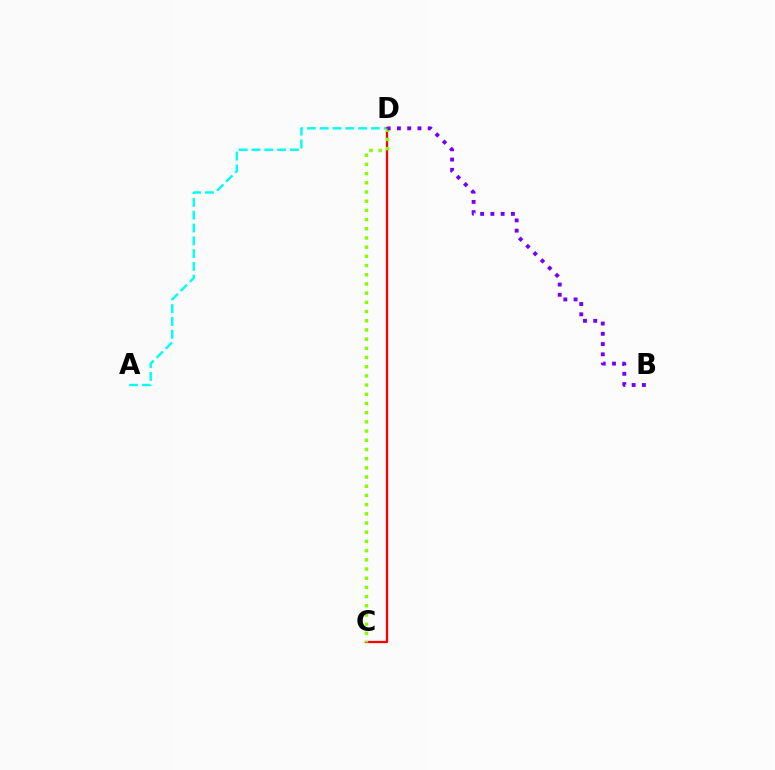{('A', 'D'): [{'color': '#00fff6', 'line_style': 'dashed', 'thickness': 1.74}], ('C', 'D'): [{'color': '#ff0000', 'line_style': 'solid', 'thickness': 1.64}, {'color': '#84ff00', 'line_style': 'dotted', 'thickness': 2.5}], ('B', 'D'): [{'color': '#7200ff', 'line_style': 'dotted', 'thickness': 2.79}]}